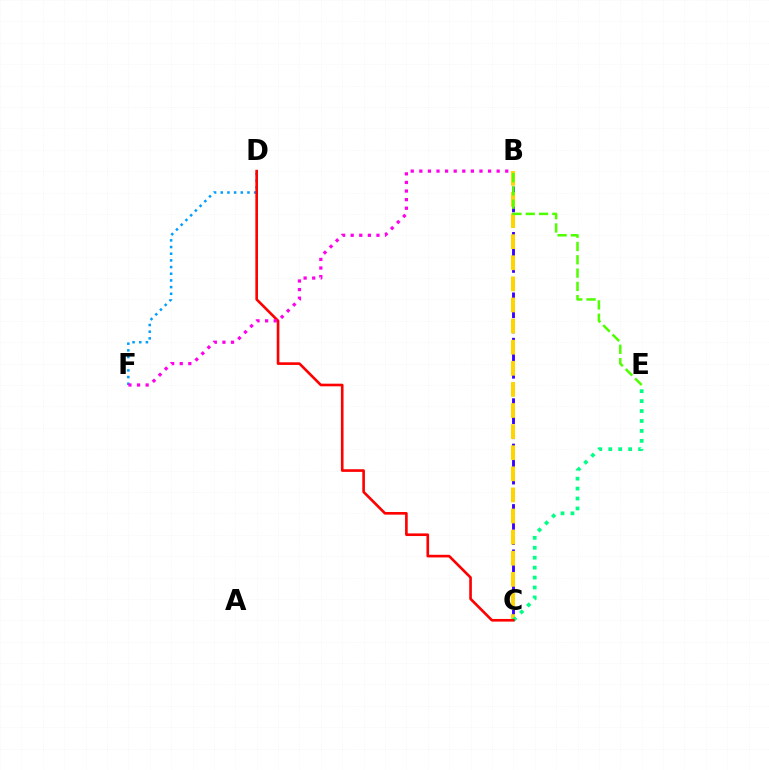{('B', 'C'): [{'color': '#3700ff', 'line_style': 'dashed', 'thickness': 2.05}, {'color': '#ffd500', 'line_style': 'dashed', 'thickness': 2.87}], ('D', 'F'): [{'color': '#009eff', 'line_style': 'dotted', 'thickness': 1.81}], ('B', 'E'): [{'color': '#4fff00', 'line_style': 'dashed', 'thickness': 1.81}], ('C', 'E'): [{'color': '#00ff86', 'line_style': 'dotted', 'thickness': 2.7}], ('C', 'D'): [{'color': '#ff0000', 'line_style': 'solid', 'thickness': 1.9}], ('B', 'F'): [{'color': '#ff00ed', 'line_style': 'dotted', 'thickness': 2.33}]}